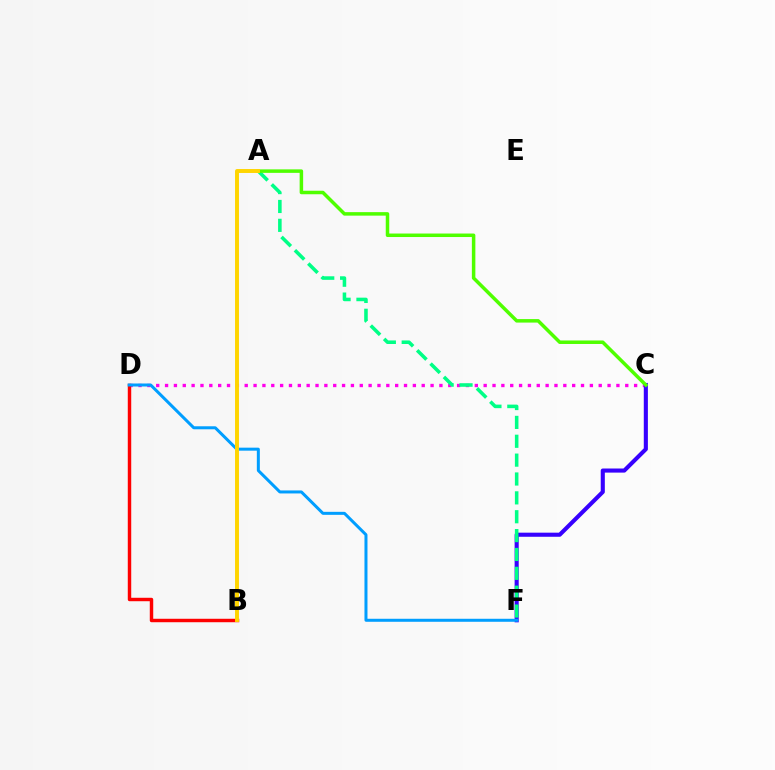{('C', 'D'): [{'color': '#ff00ed', 'line_style': 'dotted', 'thickness': 2.4}], ('C', 'F'): [{'color': '#3700ff', 'line_style': 'solid', 'thickness': 2.95}], ('B', 'D'): [{'color': '#ff0000', 'line_style': 'solid', 'thickness': 2.48}], ('A', 'F'): [{'color': '#00ff86', 'line_style': 'dashed', 'thickness': 2.56}], ('A', 'C'): [{'color': '#4fff00', 'line_style': 'solid', 'thickness': 2.52}], ('D', 'F'): [{'color': '#009eff', 'line_style': 'solid', 'thickness': 2.16}], ('A', 'B'): [{'color': '#ffd500', 'line_style': 'solid', 'thickness': 2.83}]}